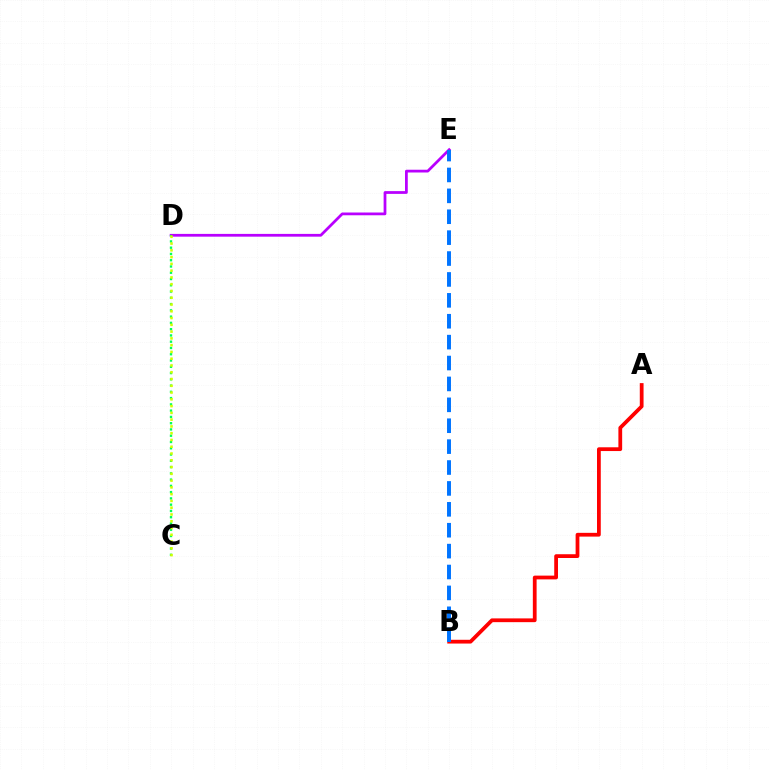{('D', 'E'): [{'color': '#b900ff', 'line_style': 'solid', 'thickness': 1.99}], ('C', 'D'): [{'color': '#00ff5c', 'line_style': 'dotted', 'thickness': 1.7}, {'color': '#d1ff00', 'line_style': 'dotted', 'thickness': 1.84}], ('A', 'B'): [{'color': '#ff0000', 'line_style': 'solid', 'thickness': 2.71}], ('B', 'E'): [{'color': '#0074ff', 'line_style': 'dashed', 'thickness': 2.84}]}